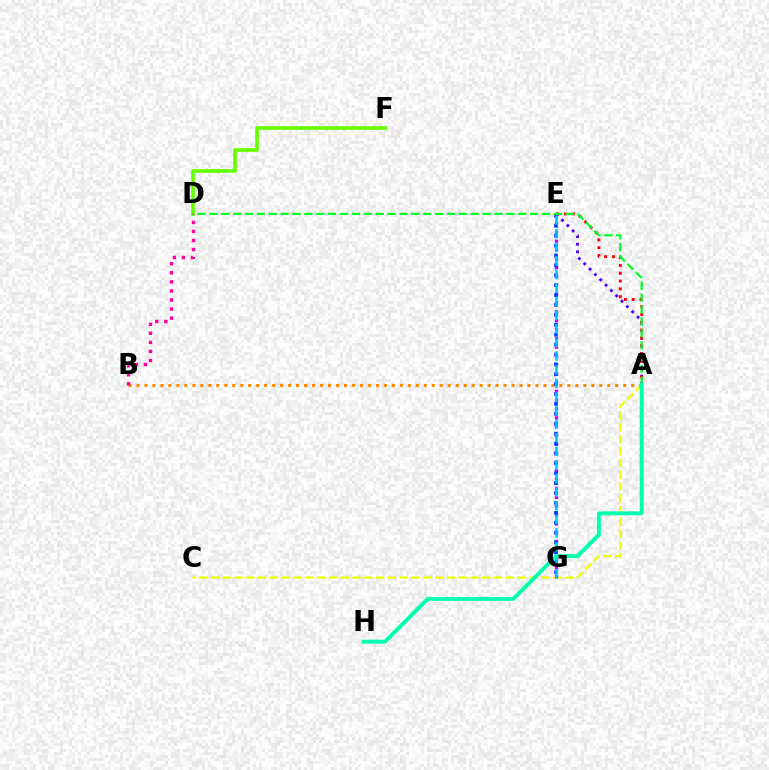{('D', 'F'): [{'color': '#66ff00', 'line_style': 'solid', 'thickness': 2.66}], ('A', 'E'): [{'color': '#4f00ff', 'line_style': 'dotted', 'thickness': 2.05}, {'color': '#ff0000', 'line_style': 'dotted', 'thickness': 2.13}], ('A', 'C'): [{'color': '#eeff00', 'line_style': 'dashed', 'thickness': 1.6}], ('E', 'G'): [{'color': '#d600ff', 'line_style': 'dotted', 'thickness': 2.4}, {'color': '#003fff', 'line_style': 'dotted', 'thickness': 2.69}, {'color': '#00c7ff', 'line_style': 'dashed', 'thickness': 1.85}], ('A', 'B'): [{'color': '#ff8800', 'line_style': 'dotted', 'thickness': 2.17}], ('B', 'D'): [{'color': '#ff00a0', 'line_style': 'dotted', 'thickness': 2.46}], ('A', 'D'): [{'color': '#00ff27', 'line_style': 'dashed', 'thickness': 1.61}], ('A', 'H'): [{'color': '#00ffaf', 'line_style': 'solid', 'thickness': 2.83}]}